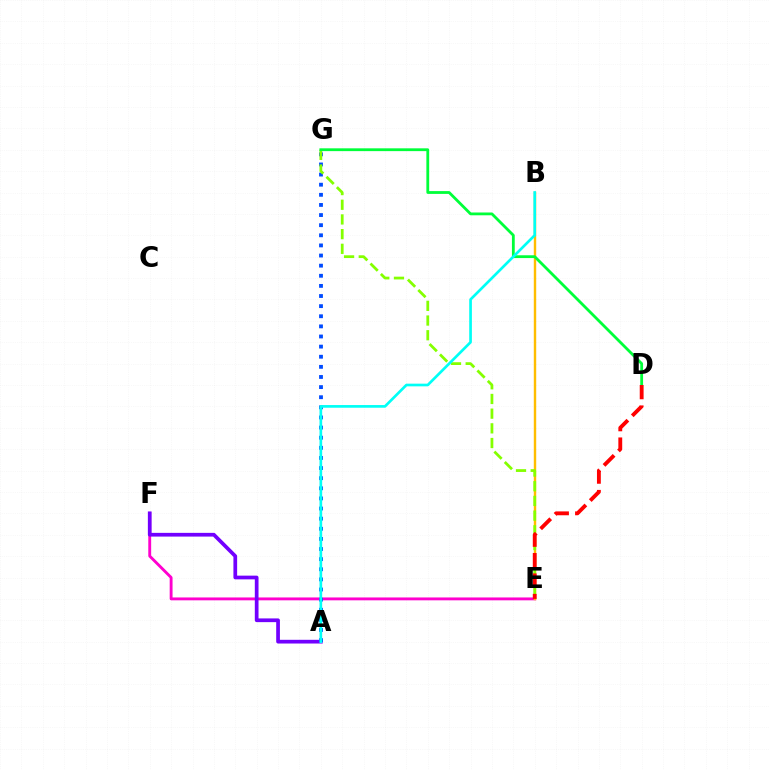{('E', 'F'): [{'color': '#ff00cf', 'line_style': 'solid', 'thickness': 2.07}], ('A', 'F'): [{'color': '#7200ff', 'line_style': 'solid', 'thickness': 2.68}], ('A', 'G'): [{'color': '#004bff', 'line_style': 'dotted', 'thickness': 2.75}], ('B', 'E'): [{'color': '#ffbd00', 'line_style': 'solid', 'thickness': 1.74}], ('E', 'G'): [{'color': '#84ff00', 'line_style': 'dashed', 'thickness': 2.0}], ('D', 'G'): [{'color': '#00ff39', 'line_style': 'solid', 'thickness': 2.02}], ('A', 'B'): [{'color': '#00fff6', 'line_style': 'solid', 'thickness': 1.93}], ('D', 'E'): [{'color': '#ff0000', 'line_style': 'dashed', 'thickness': 2.78}]}